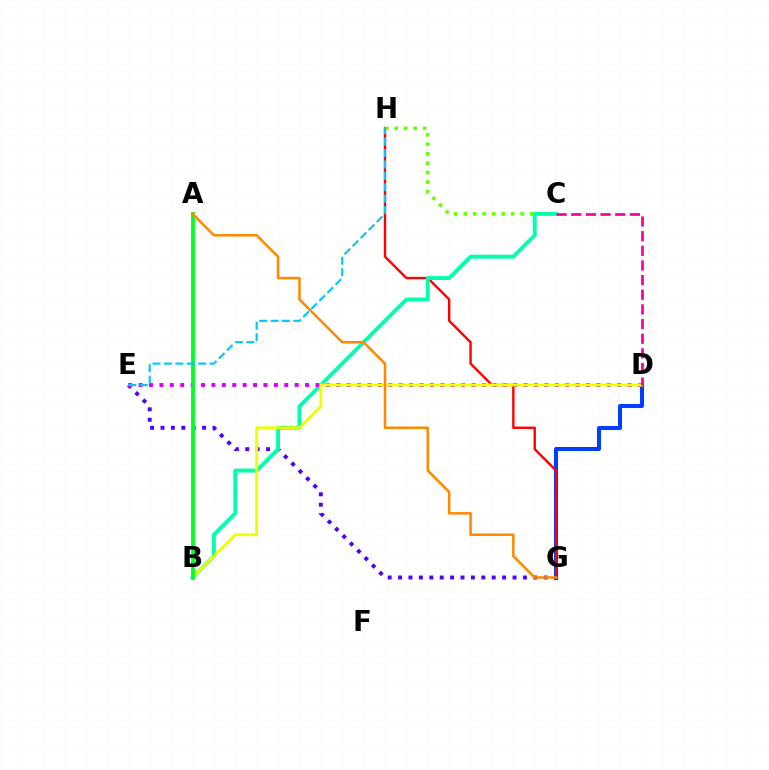{('D', 'G'): [{'color': '#003fff', 'line_style': 'solid', 'thickness': 2.91}], ('E', 'G'): [{'color': '#4f00ff', 'line_style': 'dotted', 'thickness': 2.83}], ('G', 'H'): [{'color': '#ff0000', 'line_style': 'solid', 'thickness': 1.73}], ('C', 'H'): [{'color': '#66ff00', 'line_style': 'dotted', 'thickness': 2.57}], ('B', 'C'): [{'color': '#00ffaf', 'line_style': 'solid', 'thickness': 2.8}], ('D', 'E'): [{'color': '#d600ff', 'line_style': 'dotted', 'thickness': 2.83}], ('B', 'D'): [{'color': '#eeff00', 'line_style': 'solid', 'thickness': 2.08}], ('A', 'B'): [{'color': '#00ff27', 'line_style': 'solid', 'thickness': 2.76}], ('C', 'D'): [{'color': '#ff00a0', 'line_style': 'dashed', 'thickness': 1.99}], ('E', 'H'): [{'color': '#00c7ff', 'line_style': 'dashed', 'thickness': 1.55}], ('A', 'G'): [{'color': '#ff8800', 'line_style': 'solid', 'thickness': 1.82}]}